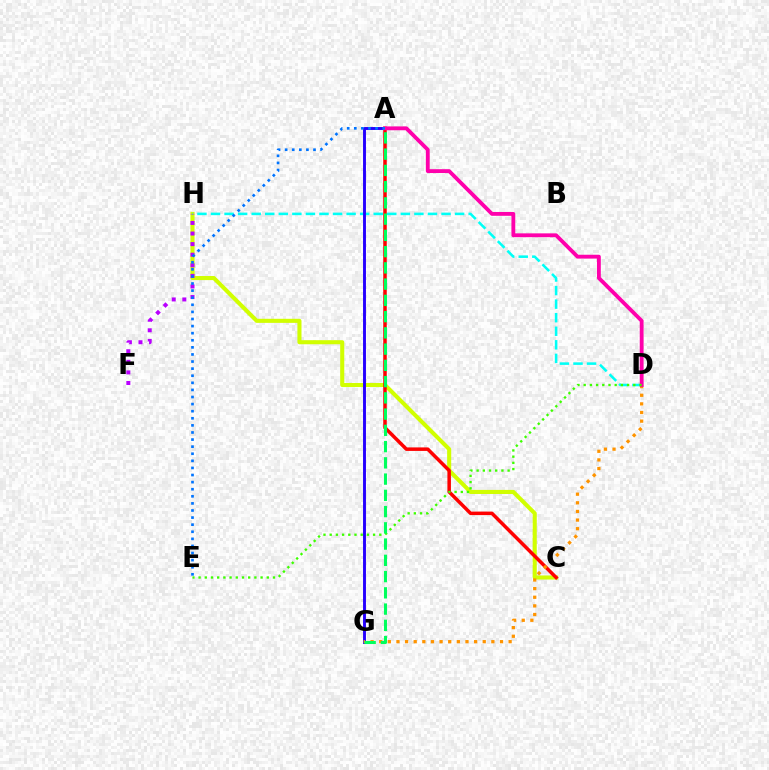{('C', 'H'): [{'color': '#d1ff00', 'line_style': 'solid', 'thickness': 2.93}], ('A', 'C'): [{'color': '#ff0000', 'line_style': 'solid', 'thickness': 2.53}], ('D', 'H'): [{'color': '#00fff6', 'line_style': 'dashed', 'thickness': 1.84}], ('A', 'G'): [{'color': '#2500ff', 'line_style': 'solid', 'thickness': 2.1}, {'color': '#00ff5c', 'line_style': 'dashed', 'thickness': 2.21}], ('F', 'H'): [{'color': '#b900ff', 'line_style': 'dotted', 'thickness': 2.88}], ('D', 'G'): [{'color': '#ff9400', 'line_style': 'dotted', 'thickness': 2.34}], ('A', 'D'): [{'color': '#ff00ac', 'line_style': 'solid', 'thickness': 2.76}], ('D', 'E'): [{'color': '#3dff00', 'line_style': 'dotted', 'thickness': 1.68}], ('A', 'E'): [{'color': '#0074ff', 'line_style': 'dotted', 'thickness': 1.93}]}